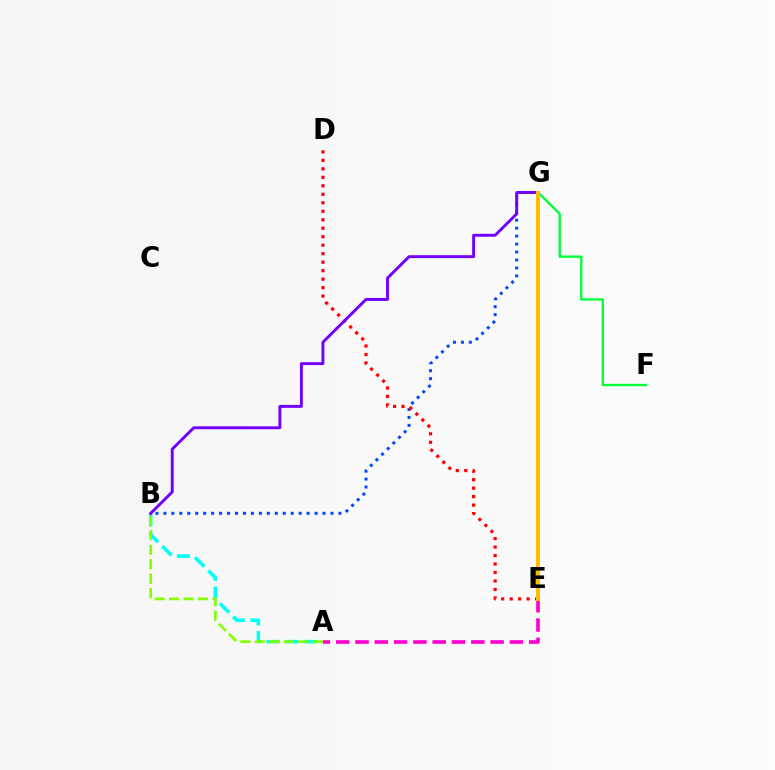{('A', 'E'): [{'color': '#ff00cf', 'line_style': 'dashed', 'thickness': 2.62}], ('B', 'G'): [{'color': '#004bff', 'line_style': 'dotted', 'thickness': 2.16}, {'color': '#7200ff', 'line_style': 'solid', 'thickness': 2.1}], ('A', 'B'): [{'color': '#00fff6', 'line_style': 'dashed', 'thickness': 2.55}, {'color': '#84ff00', 'line_style': 'dashed', 'thickness': 1.97}], ('F', 'G'): [{'color': '#00ff39', 'line_style': 'solid', 'thickness': 1.69}], ('D', 'E'): [{'color': '#ff0000', 'line_style': 'dotted', 'thickness': 2.3}], ('E', 'G'): [{'color': '#ffbd00', 'line_style': 'solid', 'thickness': 2.85}]}